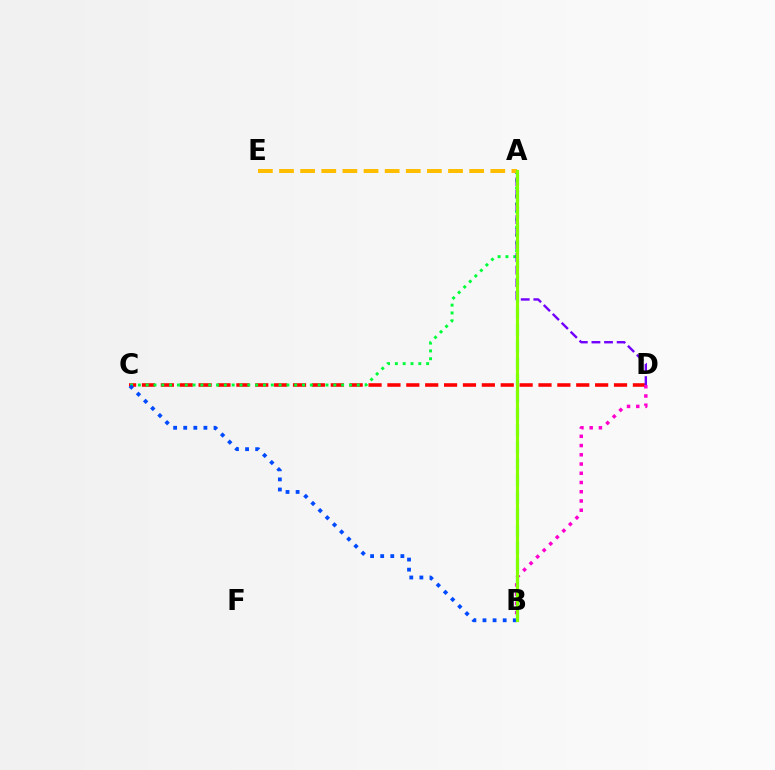{('C', 'D'): [{'color': '#ff0000', 'line_style': 'dashed', 'thickness': 2.57}], ('A', 'C'): [{'color': '#00ff39', 'line_style': 'dotted', 'thickness': 2.12}], ('B', 'D'): [{'color': '#ff00cf', 'line_style': 'dotted', 'thickness': 2.51}], ('B', 'C'): [{'color': '#004bff', 'line_style': 'dotted', 'thickness': 2.74}], ('A', 'B'): [{'color': '#00fff6', 'line_style': 'dashed', 'thickness': 2.28}, {'color': '#84ff00', 'line_style': 'solid', 'thickness': 2.27}], ('A', 'D'): [{'color': '#7200ff', 'line_style': 'dashed', 'thickness': 1.71}], ('A', 'E'): [{'color': '#ffbd00', 'line_style': 'dashed', 'thickness': 2.87}]}